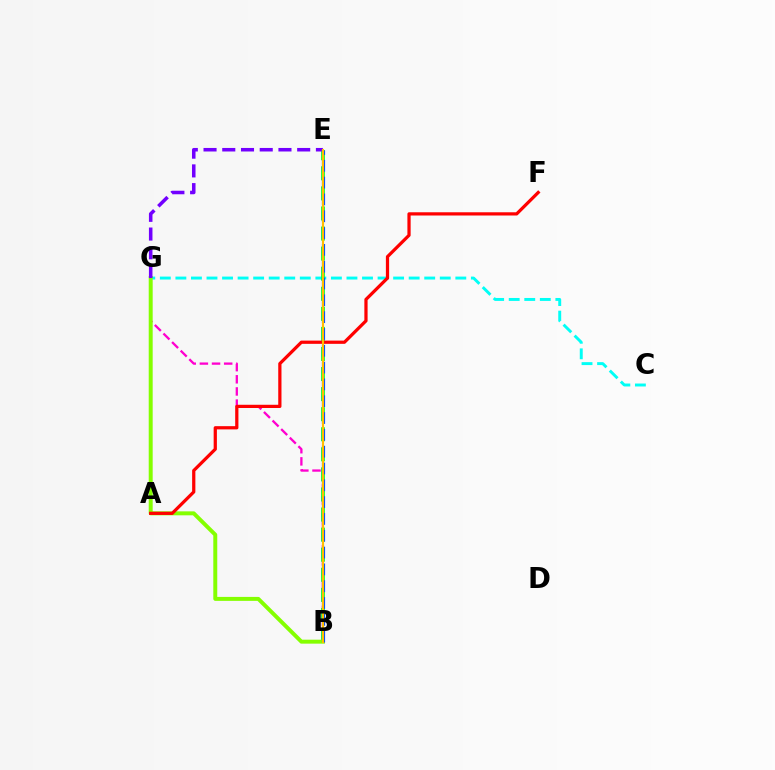{('C', 'G'): [{'color': '#00fff6', 'line_style': 'dashed', 'thickness': 2.11}], ('B', 'G'): [{'color': '#ff00cf', 'line_style': 'dashed', 'thickness': 1.65}, {'color': '#84ff00', 'line_style': 'solid', 'thickness': 2.85}], ('B', 'E'): [{'color': '#00ff39', 'line_style': 'dashed', 'thickness': 2.73}, {'color': '#004bff', 'line_style': 'dashed', 'thickness': 2.28}, {'color': '#ffbd00', 'line_style': 'solid', 'thickness': 1.54}], ('A', 'F'): [{'color': '#ff0000', 'line_style': 'solid', 'thickness': 2.33}], ('E', 'G'): [{'color': '#7200ff', 'line_style': 'dashed', 'thickness': 2.54}]}